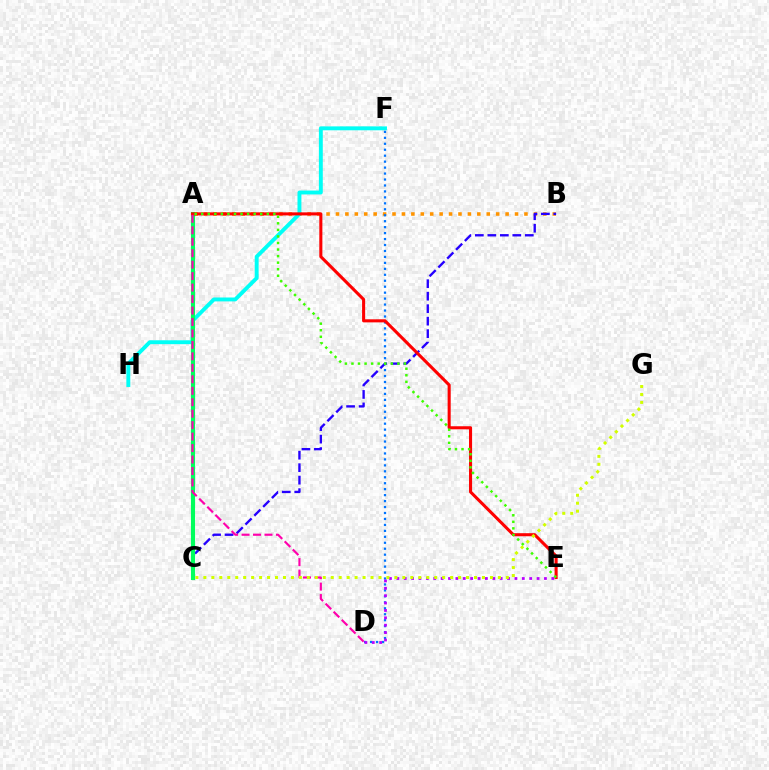{('A', 'B'): [{'color': '#ff9400', 'line_style': 'dotted', 'thickness': 2.56}], ('F', 'H'): [{'color': '#00fff6', 'line_style': 'solid', 'thickness': 2.81}], ('B', 'C'): [{'color': '#2500ff', 'line_style': 'dashed', 'thickness': 1.7}], ('D', 'F'): [{'color': '#0074ff', 'line_style': 'dotted', 'thickness': 1.62}], ('A', 'C'): [{'color': '#00ff5c', 'line_style': 'solid', 'thickness': 2.96}], ('A', 'E'): [{'color': '#ff0000', 'line_style': 'solid', 'thickness': 2.21}, {'color': '#3dff00', 'line_style': 'dotted', 'thickness': 1.78}], ('A', 'D'): [{'color': '#ff00ac', 'line_style': 'dashed', 'thickness': 1.56}], ('D', 'E'): [{'color': '#b900ff', 'line_style': 'dotted', 'thickness': 2.01}], ('C', 'G'): [{'color': '#d1ff00', 'line_style': 'dotted', 'thickness': 2.16}]}